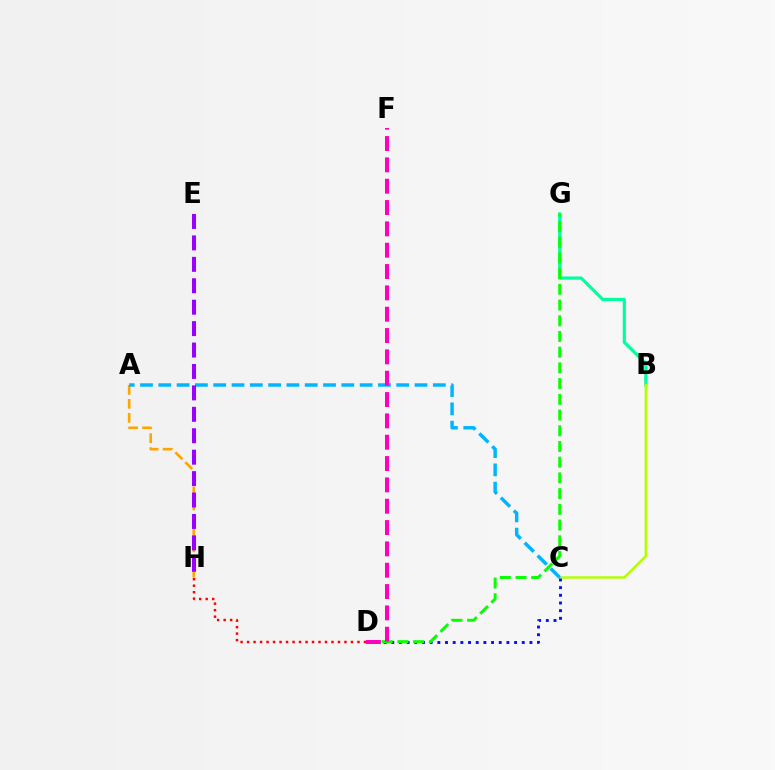{('D', 'H'): [{'color': '#ff0000', 'line_style': 'dotted', 'thickness': 1.76}], ('A', 'H'): [{'color': '#ffa500', 'line_style': 'dashed', 'thickness': 1.9}], ('B', 'G'): [{'color': '#00ff9d', 'line_style': 'solid', 'thickness': 2.3}], ('B', 'C'): [{'color': '#b3ff00', 'line_style': 'solid', 'thickness': 1.76}], ('A', 'C'): [{'color': '#00b5ff', 'line_style': 'dashed', 'thickness': 2.49}], ('E', 'H'): [{'color': '#9b00ff', 'line_style': 'dashed', 'thickness': 2.91}], ('C', 'D'): [{'color': '#0010ff', 'line_style': 'dotted', 'thickness': 2.09}], ('D', 'G'): [{'color': '#08ff00', 'line_style': 'dashed', 'thickness': 2.13}], ('D', 'F'): [{'color': '#ff00bd', 'line_style': 'dashed', 'thickness': 2.9}]}